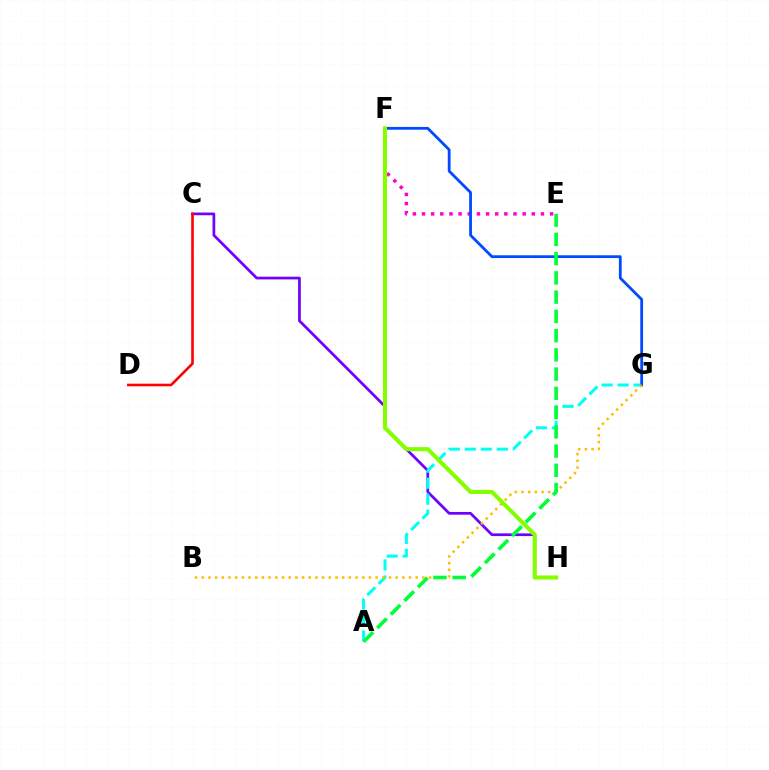{('C', 'H'): [{'color': '#7200ff', 'line_style': 'solid', 'thickness': 1.97}], ('A', 'G'): [{'color': '#00fff6', 'line_style': 'dashed', 'thickness': 2.17}], ('E', 'F'): [{'color': '#ff00cf', 'line_style': 'dotted', 'thickness': 2.49}], ('C', 'D'): [{'color': '#ff0000', 'line_style': 'solid', 'thickness': 1.88}], ('F', 'G'): [{'color': '#004bff', 'line_style': 'solid', 'thickness': 2.01}], ('B', 'G'): [{'color': '#ffbd00', 'line_style': 'dotted', 'thickness': 1.82}], ('F', 'H'): [{'color': '#84ff00', 'line_style': 'solid', 'thickness': 2.94}], ('A', 'E'): [{'color': '#00ff39', 'line_style': 'dashed', 'thickness': 2.61}]}